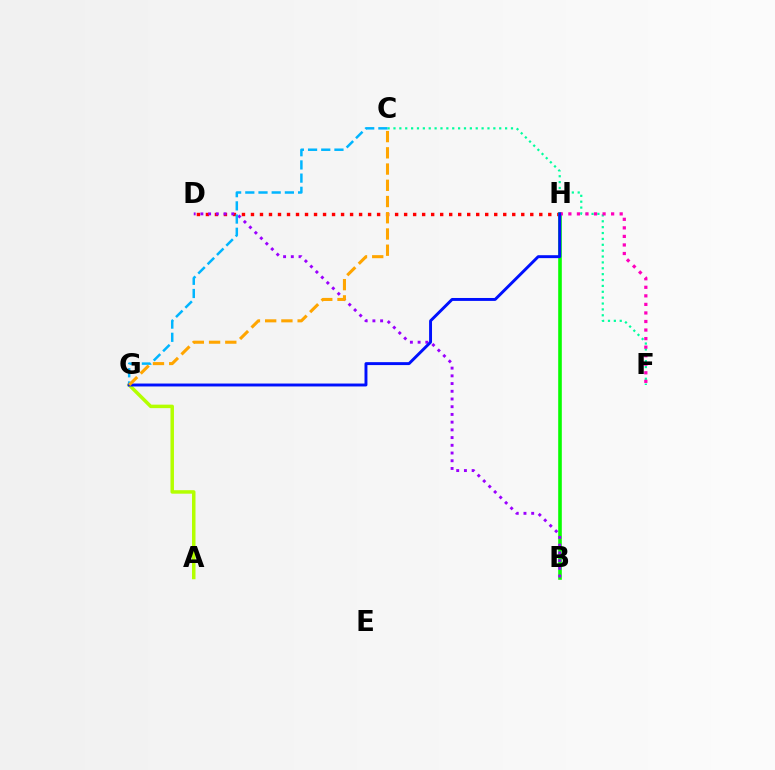{('D', 'H'): [{'color': '#ff0000', 'line_style': 'dotted', 'thickness': 2.45}], ('A', 'G'): [{'color': '#b3ff00', 'line_style': 'solid', 'thickness': 2.51}], ('B', 'H'): [{'color': '#08ff00', 'line_style': 'solid', 'thickness': 2.59}], ('C', 'F'): [{'color': '#00ff9d', 'line_style': 'dotted', 'thickness': 1.6}], ('F', 'H'): [{'color': '#ff00bd', 'line_style': 'dotted', 'thickness': 2.32}], ('B', 'D'): [{'color': '#9b00ff', 'line_style': 'dotted', 'thickness': 2.1}], ('C', 'G'): [{'color': '#00b5ff', 'line_style': 'dashed', 'thickness': 1.79}, {'color': '#ffa500', 'line_style': 'dashed', 'thickness': 2.2}], ('G', 'H'): [{'color': '#0010ff', 'line_style': 'solid', 'thickness': 2.11}]}